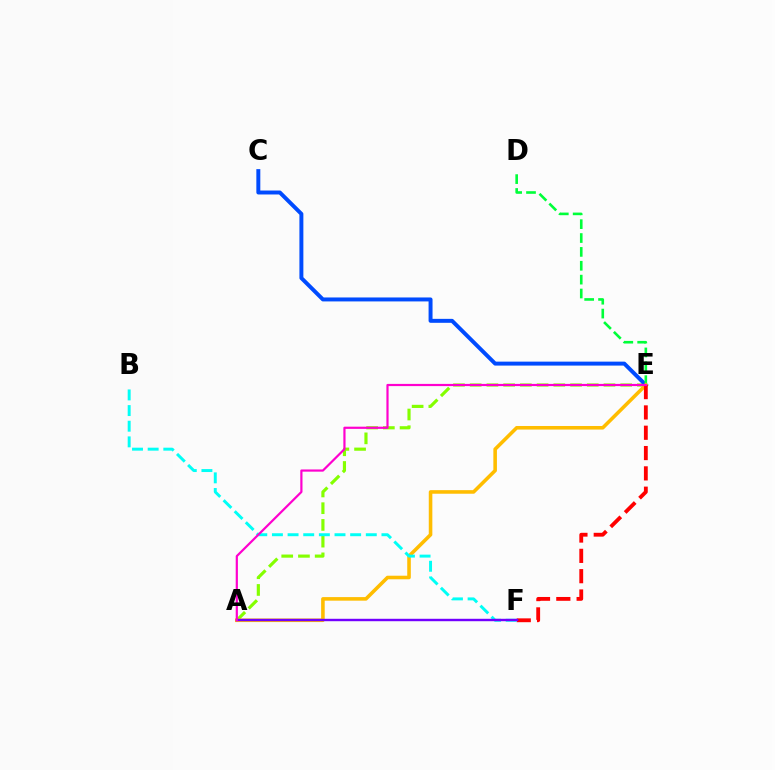{('A', 'E'): [{'color': '#84ff00', 'line_style': 'dashed', 'thickness': 2.27}, {'color': '#ffbd00', 'line_style': 'solid', 'thickness': 2.57}, {'color': '#ff00cf', 'line_style': 'solid', 'thickness': 1.58}], ('C', 'E'): [{'color': '#004bff', 'line_style': 'solid', 'thickness': 2.85}], ('D', 'E'): [{'color': '#00ff39', 'line_style': 'dashed', 'thickness': 1.88}], ('E', 'F'): [{'color': '#ff0000', 'line_style': 'dashed', 'thickness': 2.76}], ('B', 'F'): [{'color': '#00fff6', 'line_style': 'dashed', 'thickness': 2.13}], ('A', 'F'): [{'color': '#7200ff', 'line_style': 'solid', 'thickness': 1.74}]}